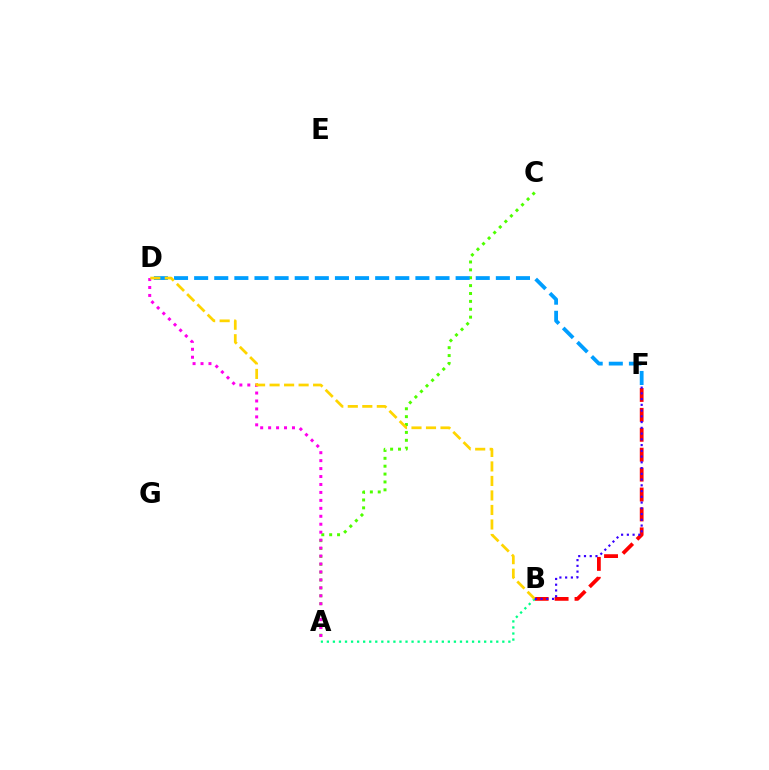{('B', 'F'): [{'color': '#ff0000', 'line_style': 'dashed', 'thickness': 2.71}, {'color': '#3700ff', 'line_style': 'dotted', 'thickness': 1.56}], ('A', 'B'): [{'color': '#00ff86', 'line_style': 'dotted', 'thickness': 1.64}], ('A', 'C'): [{'color': '#4fff00', 'line_style': 'dotted', 'thickness': 2.14}], ('D', 'F'): [{'color': '#009eff', 'line_style': 'dashed', 'thickness': 2.73}], ('A', 'D'): [{'color': '#ff00ed', 'line_style': 'dotted', 'thickness': 2.16}], ('B', 'D'): [{'color': '#ffd500', 'line_style': 'dashed', 'thickness': 1.97}]}